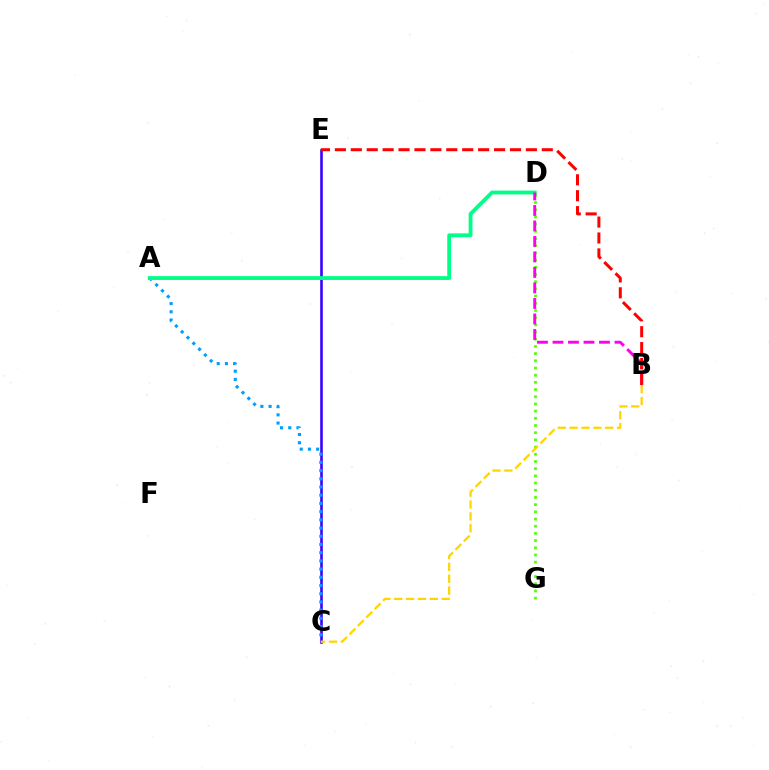{('C', 'E'): [{'color': '#3700ff', 'line_style': 'solid', 'thickness': 1.86}], ('A', 'C'): [{'color': '#009eff', 'line_style': 'dotted', 'thickness': 2.23}], ('D', 'G'): [{'color': '#4fff00', 'line_style': 'dotted', 'thickness': 1.95}], ('A', 'D'): [{'color': '#00ff86', 'line_style': 'solid', 'thickness': 2.76}], ('B', 'D'): [{'color': '#ff00ed', 'line_style': 'dashed', 'thickness': 2.11}], ('B', 'C'): [{'color': '#ffd500', 'line_style': 'dashed', 'thickness': 1.61}], ('B', 'E'): [{'color': '#ff0000', 'line_style': 'dashed', 'thickness': 2.16}]}